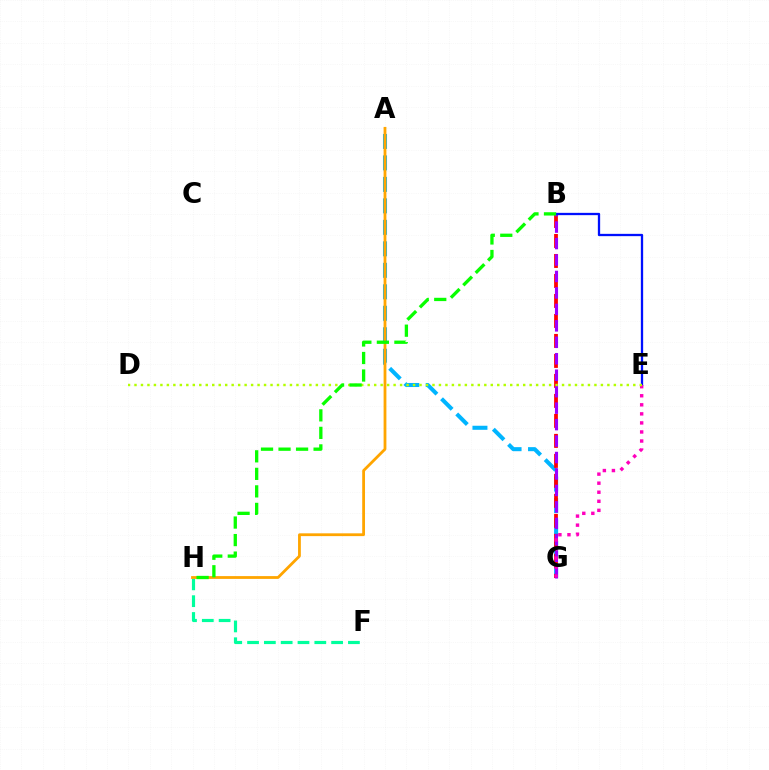{('A', 'G'): [{'color': '#00b5ff', 'line_style': 'dashed', 'thickness': 2.92}], ('B', 'G'): [{'color': '#ff0000', 'line_style': 'dashed', 'thickness': 2.72}, {'color': '#9b00ff', 'line_style': 'dashed', 'thickness': 2.24}], ('B', 'E'): [{'color': '#0010ff', 'line_style': 'solid', 'thickness': 1.65}], ('E', 'G'): [{'color': '#ff00bd', 'line_style': 'dotted', 'thickness': 2.46}], ('D', 'E'): [{'color': '#b3ff00', 'line_style': 'dotted', 'thickness': 1.76}], ('F', 'H'): [{'color': '#00ff9d', 'line_style': 'dashed', 'thickness': 2.28}], ('A', 'H'): [{'color': '#ffa500', 'line_style': 'solid', 'thickness': 2.01}], ('B', 'H'): [{'color': '#08ff00', 'line_style': 'dashed', 'thickness': 2.38}]}